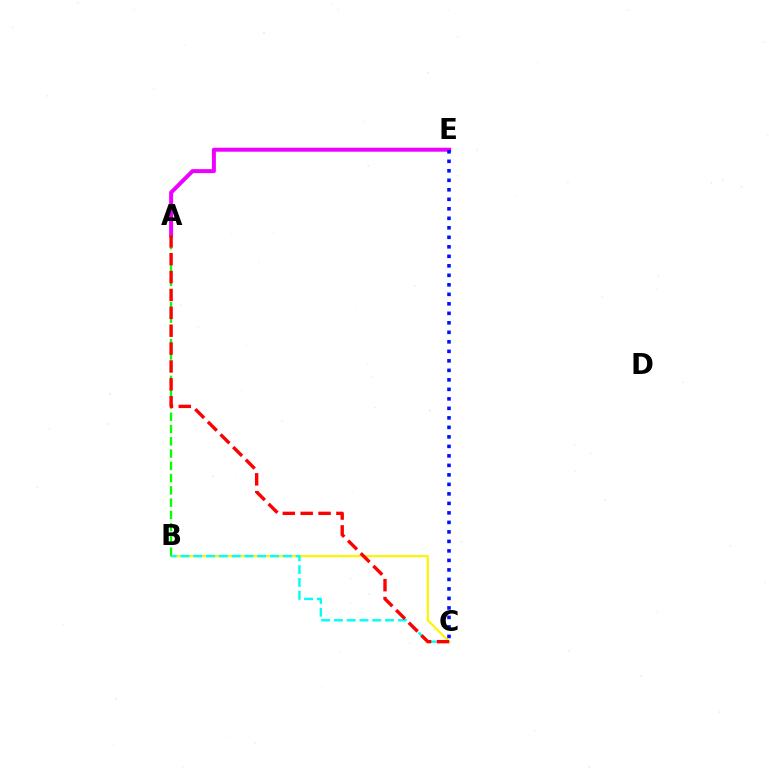{('A', 'E'): [{'color': '#ee00ff', 'line_style': 'solid', 'thickness': 2.86}], ('B', 'C'): [{'color': '#fcf500', 'line_style': 'solid', 'thickness': 1.57}, {'color': '#00fff6', 'line_style': 'dashed', 'thickness': 1.74}], ('A', 'B'): [{'color': '#08ff00', 'line_style': 'dashed', 'thickness': 1.67}], ('C', 'E'): [{'color': '#0010ff', 'line_style': 'dotted', 'thickness': 2.58}], ('A', 'C'): [{'color': '#ff0000', 'line_style': 'dashed', 'thickness': 2.43}]}